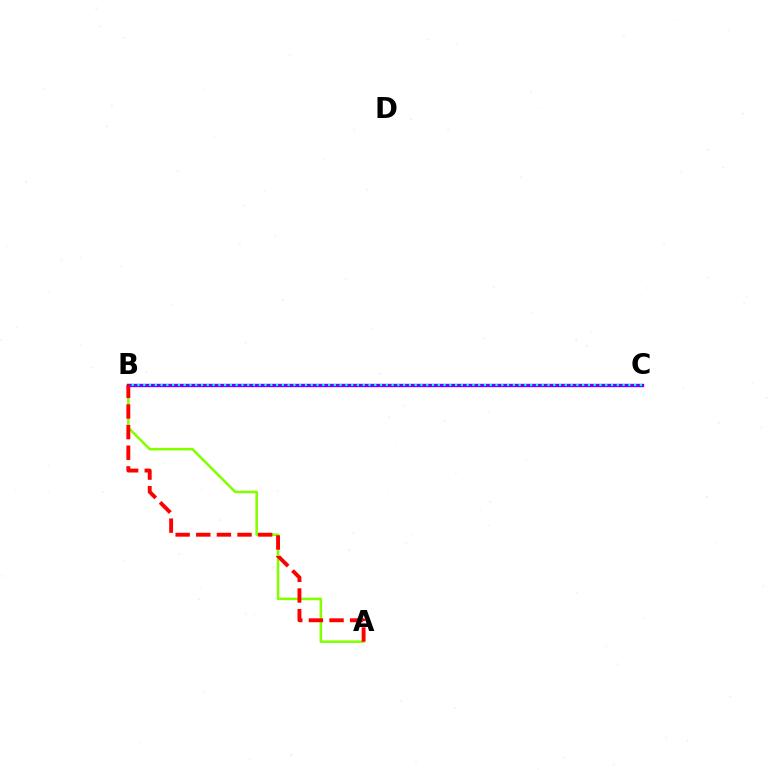{('A', 'B'): [{'color': '#84ff00', 'line_style': 'solid', 'thickness': 1.84}, {'color': '#ff0000', 'line_style': 'dashed', 'thickness': 2.8}], ('B', 'C'): [{'color': '#7200ff', 'line_style': 'solid', 'thickness': 2.43}, {'color': '#00fff6', 'line_style': 'dotted', 'thickness': 1.57}]}